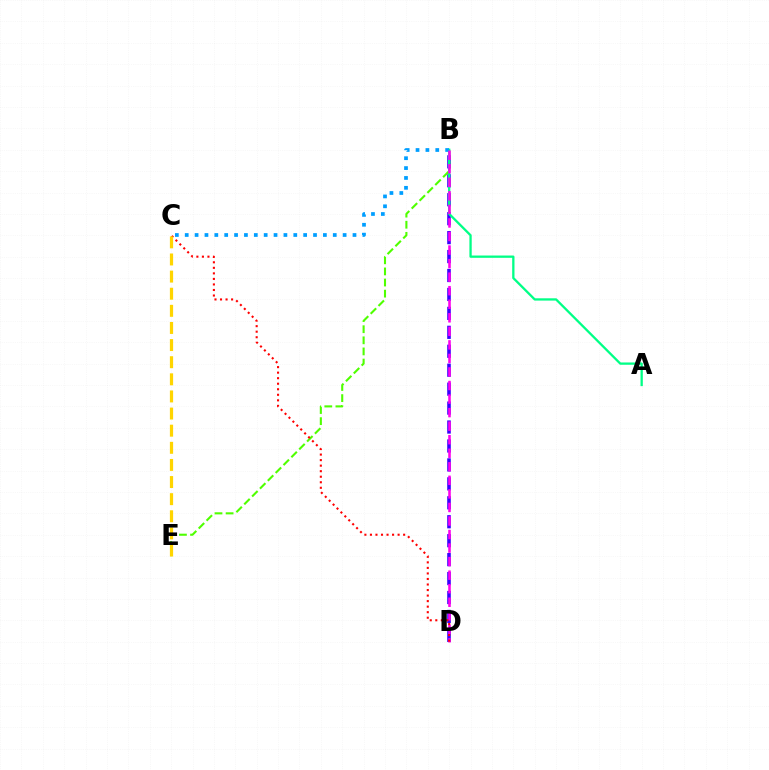{('B', 'D'): [{'color': '#3700ff', 'line_style': 'dashed', 'thickness': 2.57}, {'color': '#ff00ed', 'line_style': 'dashed', 'thickness': 1.84}], ('B', 'E'): [{'color': '#4fff00', 'line_style': 'dashed', 'thickness': 1.51}], ('A', 'B'): [{'color': '#00ff86', 'line_style': 'solid', 'thickness': 1.65}], ('B', 'C'): [{'color': '#009eff', 'line_style': 'dotted', 'thickness': 2.68}], ('C', 'D'): [{'color': '#ff0000', 'line_style': 'dotted', 'thickness': 1.5}], ('C', 'E'): [{'color': '#ffd500', 'line_style': 'dashed', 'thickness': 2.33}]}